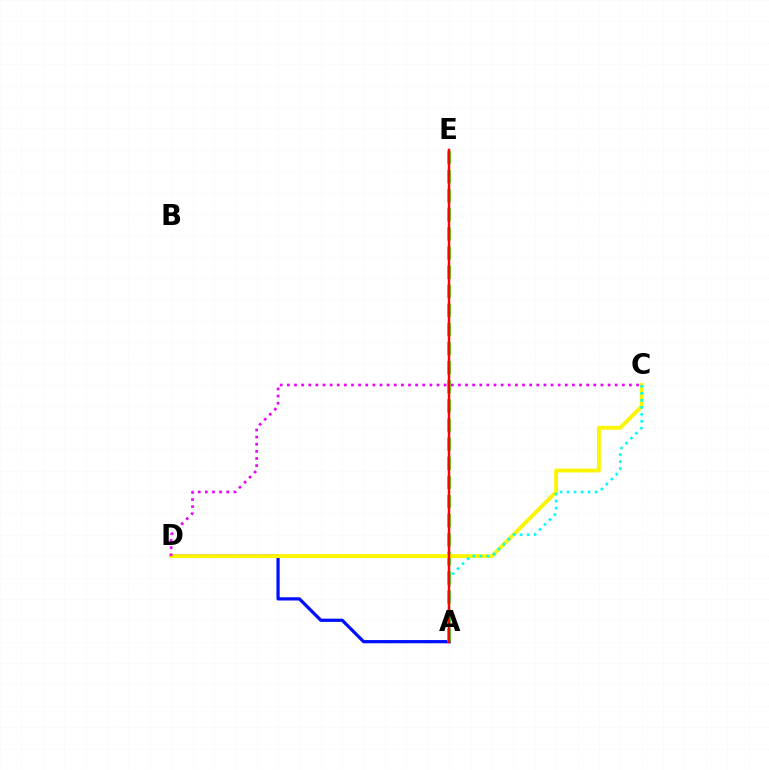{('A', 'D'): [{'color': '#0010ff', 'line_style': 'solid', 'thickness': 2.33}], ('A', 'E'): [{'color': '#08ff00', 'line_style': 'dashed', 'thickness': 2.6}, {'color': '#ff0000', 'line_style': 'solid', 'thickness': 1.8}], ('C', 'D'): [{'color': '#fcf500', 'line_style': 'solid', 'thickness': 2.76}, {'color': '#ee00ff', 'line_style': 'dotted', 'thickness': 1.94}], ('A', 'C'): [{'color': '#00fff6', 'line_style': 'dotted', 'thickness': 1.9}]}